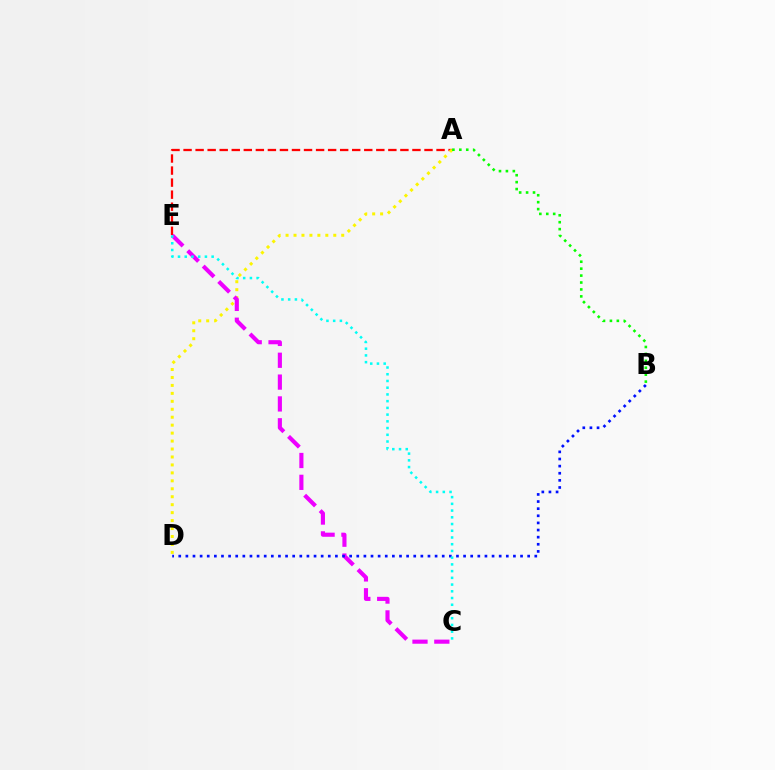{('A', 'E'): [{'color': '#ff0000', 'line_style': 'dashed', 'thickness': 1.64}], ('A', 'D'): [{'color': '#fcf500', 'line_style': 'dotted', 'thickness': 2.16}], ('C', 'E'): [{'color': '#ee00ff', 'line_style': 'dashed', 'thickness': 2.97}, {'color': '#00fff6', 'line_style': 'dotted', 'thickness': 1.83}], ('B', 'D'): [{'color': '#0010ff', 'line_style': 'dotted', 'thickness': 1.93}], ('A', 'B'): [{'color': '#08ff00', 'line_style': 'dotted', 'thickness': 1.88}]}